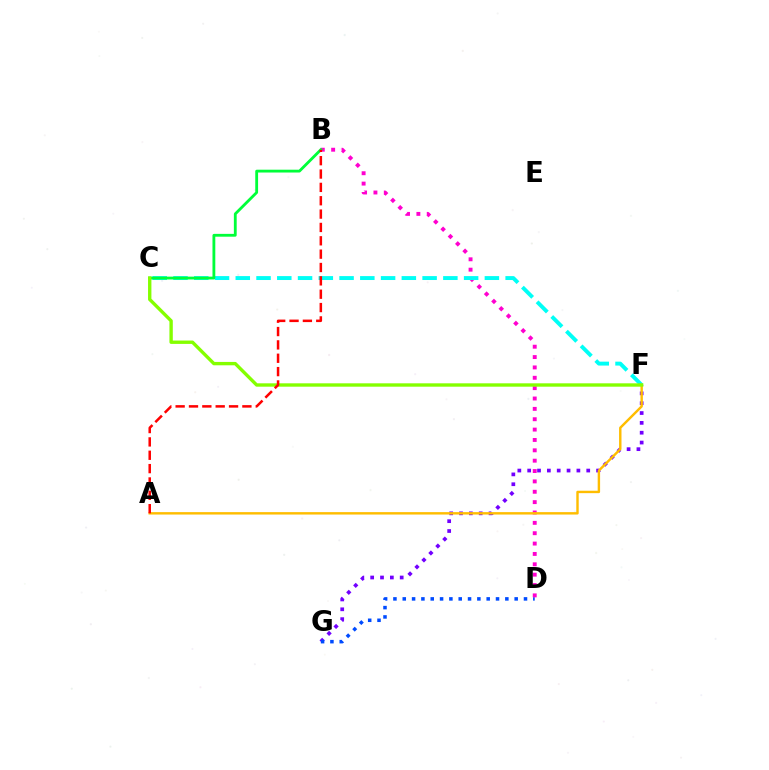{('F', 'G'): [{'color': '#7200ff', 'line_style': 'dotted', 'thickness': 2.67}], ('D', 'G'): [{'color': '#004bff', 'line_style': 'dotted', 'thickness': 2.53}], ('B', 'D'): [{'color': '#ff00cf', 'line_style': 'dotted', 'thickness': 2.82}], ('C', 'F'): [{'color': '#00fff6', 'line_style': 'dashed', 'thickness': 2.82}, {'color': '#84ff00', 'line_style': 'solid', 'thickness': 2.43}], ('A', 'F'): [{'color': '#ffbd00', 'line_style': 'solid', 'thickness': 1.74}], ('B', 'C'): [{'color': '#00ff39', 'line_style': 'solid', 'thickness': 2.03}], ('A', 'B'): [{'color': '#ff0000', 'line_style': 'dashed', 'thickness': 1.81}]}